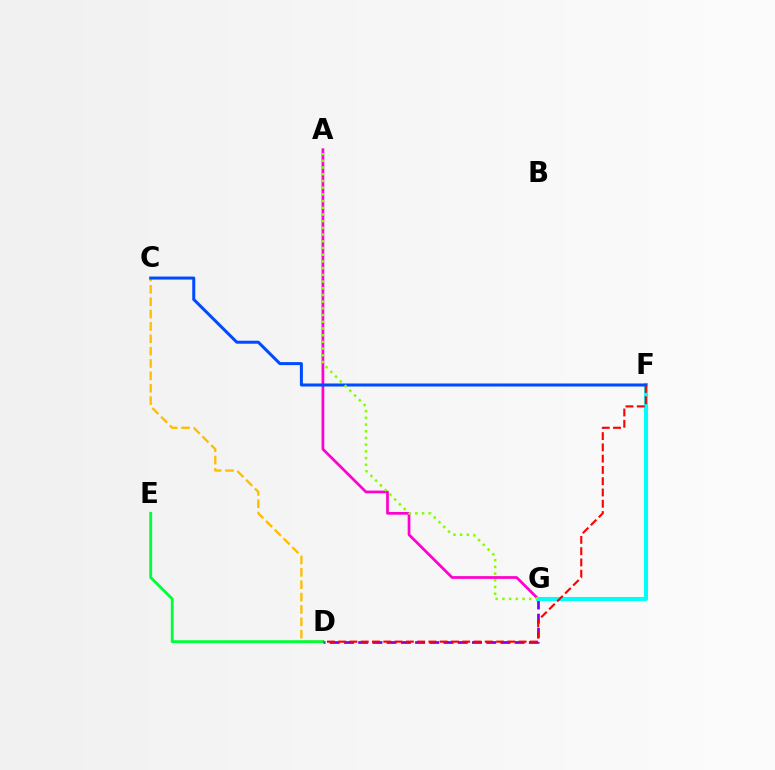{('D', 'G'): [{'color': '#7200ff', 'line_style': 'dashed', 'thickness': 1.93}], ('A', 'G'): [{'color': '#ff00cf', 'line_style': 'solid', 'thickness': 1.96}, {'color': '#84ff00', 'line_style': 'dotted', 'thickness': 1.82}], ('C', 'D'): [{'color': '#ffbd00', 'line_style': 'dashed', 'thickness': 1.68}], ('D', 'E'): [{'color': '#00ff39', 'line_style': 'solid', 'thickness': 2.07}], ('F', 'G'): [{'color': '#00fff6', 'line_style': 'solid', 'thickness': 2.92}], ('C', 'F'): [{'color': '#004bff', 'line_style': 'solid', 'thickness': 2.18}], ('D', 'F'): [{'color': '#ff0000', 'line_style': 'dashed', 'thickness': 1.53}]}